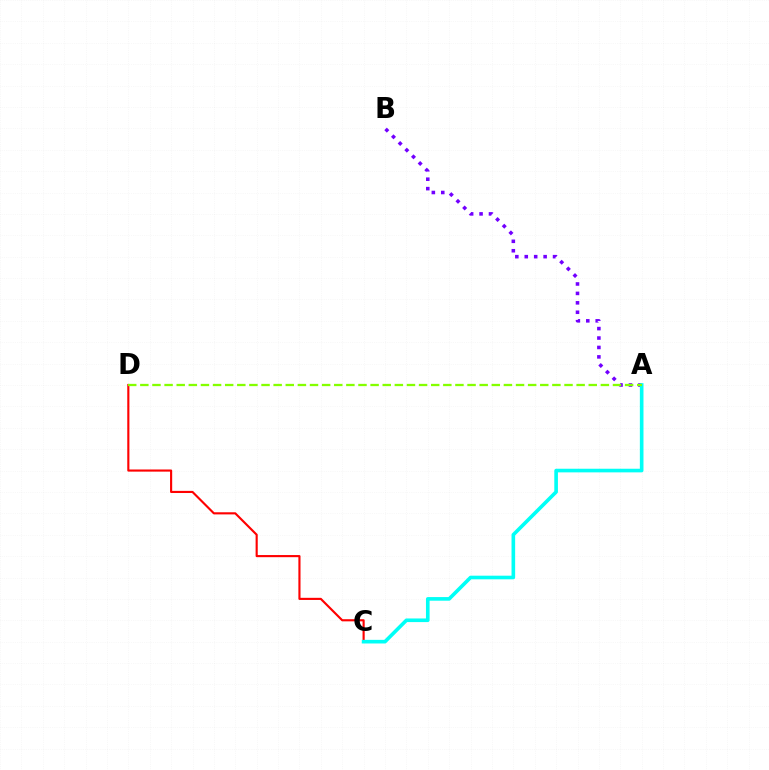{('A', 'B'): [{'color': '#7200ff', 'line_style': 'dotted', 'thickness': 2.56}], ('C', 'D'): [{'color': '#ff0000', 'line_style': 'solid', 'thickness': 1.54}], ('A', 'C'): [{'color': '#00fff6', 'line_style': 'solid', 'thickness': 2.61}], ('A', 'D'): [{'color': '#84ff00', 'line_style': 'dashed', 'thickness': 1.65}]}